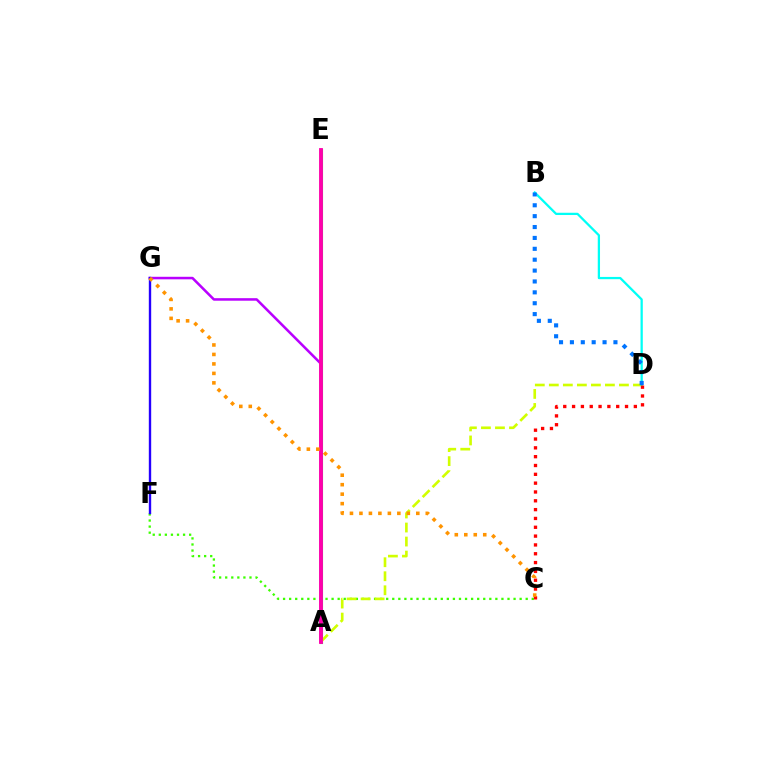{('A', 'E'): [{'color': '#00ff5c', 'line_style': 'solid', 'thickness': 2.24}, {'color': '#ff00ac', 'line_style': 'solid', 'thickness': 2.77}], ('C', 'F'): [{'color': '#3dff00', 'line_style': 'dotted', 'thickness': 1.65}], ('A', 'D'): [{'color': '#d1ff00', 'line_style': 'dashed', 'thickness': 1.9}], ('B', 'D'): [{'color': '#00fff6', 'line_style': 'solid', 'thickness': 1.63}, {'color': '#0074ff', 'line_style': 'dotted', 'thickness': 2.96}], ('A', 'G'): [{'color': '#b900ff', 'line_style': 'solid', 'thickness': 1.82}], ('F', 'G'): [{'color': '#2500ff', 'line_style': 'solid', 'thickness': 1.71}], ('C', 'D'): [{'color': '#ff0000', 'line_style': 'dotted', 'thickness': 2.4}], ('C', 'G'): [{'color': '#ff9400', 'line_style': 'dotted', 'thickness': 2.57}]}